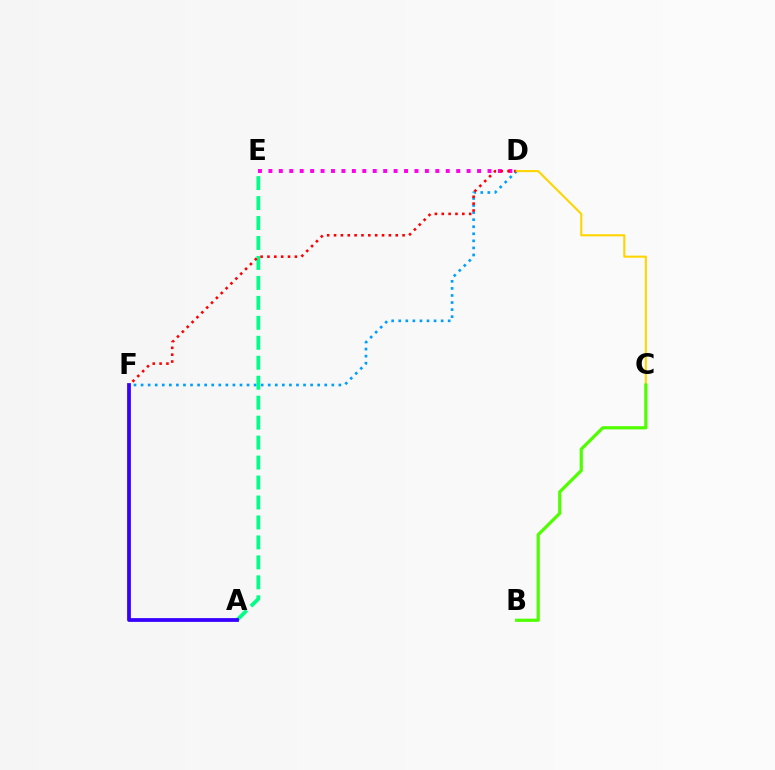{('D', 'E'): [{'color': '#ff00ed', 'line_style': 'dotted', 'thickness': 2.83}], ('D', 'F'): [{'color': '#009eff', 'line_style': 'dotted', 'thickness': 1.92}, {'color': '#ff0000', 'line_style': 'dotted', 'thickness': 1.86}], ('A', 'E'): [{'color': '#00ff86', 'line_style': 'dashed', 'thickness': 2.71}], ('C', 'D'): [{'color': '#ffd500', 'line_style': 'solid', 'thickness': 1.51}], ('A', 'F'): [{'color': '#3700ff', 'line_style': 'solid', 'thickness': 2.71}], ('B', 'C'): [{'color': '#4fff00', 'line_style': 'solid', 'thickness': 2.3}]}